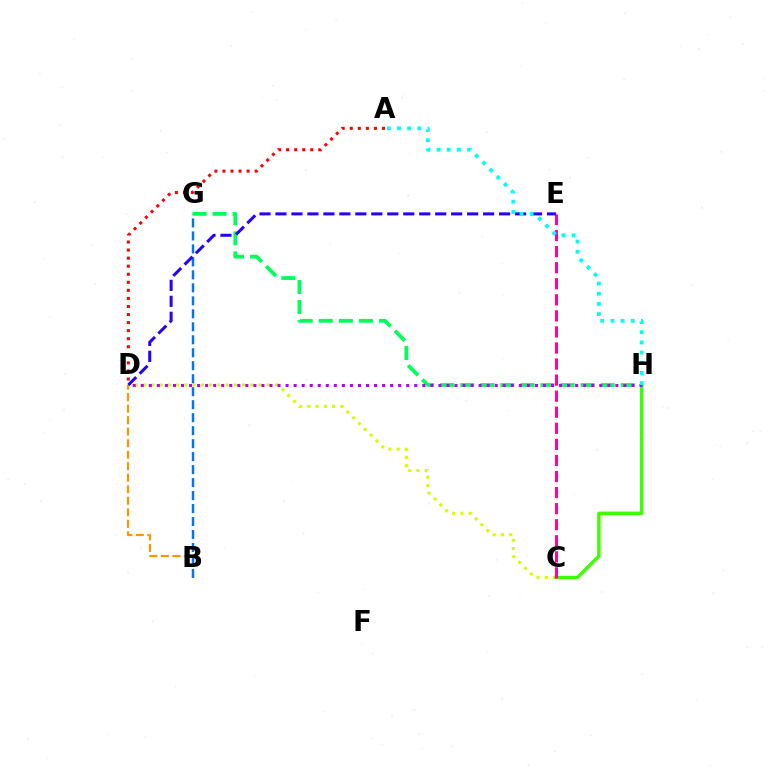{('C', 'D'): [{'color': '#d1ff00', 'line_style': 'dotted', 'thickness': 2.24}], ('B', 'D'): [{'color': '#ff9400', 'line_style': 'dashed', 'thickness': 1.56}], ('A', 'D'): [{'color': '#ff0000', 'line_style': 'dotted', 'thickness': 2.19}], ('C', 'H'): [{'color': '#3dff00', 'line_style': 'solid', 'thickness': 2.47}], ('C', 'E'): [{'color': '#ff00ac', 'line_style': 'dashed', 'thickness': 2.18}], ('B', 'G'): [{'color': '#0074ff', 'line_style': 'dashed', 'thickness': 1.76}], ('G', 'H'): [{'color': '#00ff5c', 'line_style': 'dashed', 'thickness': 2.73}], ('D', 'E'): [{'color': '#2500ff', 'line_style': 'dashed', 'thickness': 2.17}], ('D', 'H'): [{'color': '#b900ff', 'line_style': 'dotted', 'thickness': 2.19}], ('A', 'H'): [{'color': '#00fff6', 'line_style': 'dotted', 'thickness': 2.76}]}